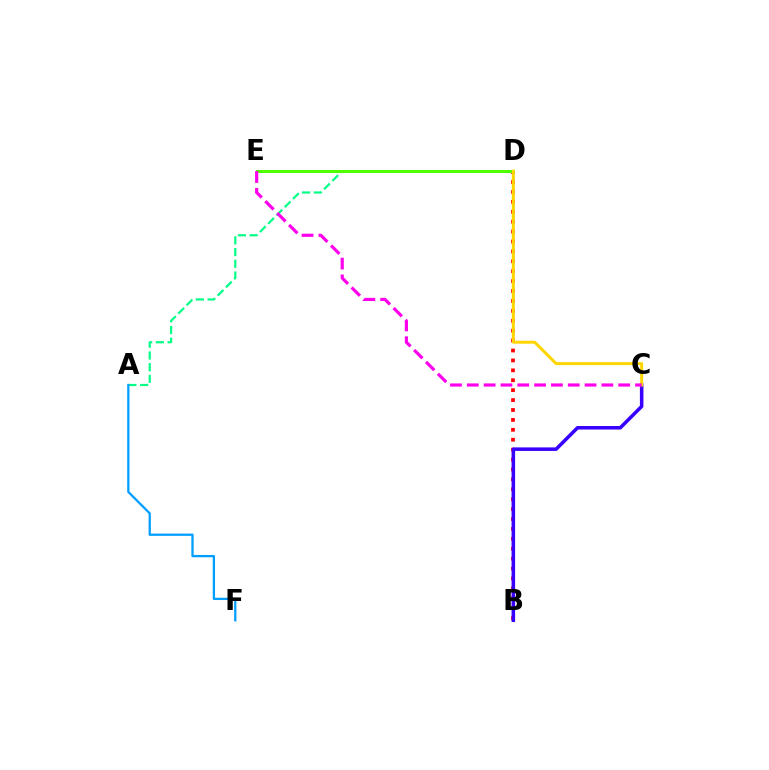{('A', 'D'): [{'color': '#00ff86', 'line_style': 'dashed', 'thickness': 1.59}], ('B', 'D'): [{'color': '#ff0000', 'line_style': 'dotted', 'thickness': 2.69}], ('D', 'E'): [{'color': '#4fff00', 'line_style': 'solid', 'thickness': 2.16}], ('B', 'C'): [{'color': '#3700ff', 'line_style': 'solid', 'thickness': 2.54}], ('C', 'D'): [{'color': '#ffd500', 'line_style': 'solid', 'thickness': 2.13}], ('C', 'E'): [{'color': '#ff00ed', 'line_style': 'dashed', 'thickness': 2.29}], ('A', 'F'): [{'color': '#009eff', 'line_style': 'solid', 'thickness': 1.64}]}